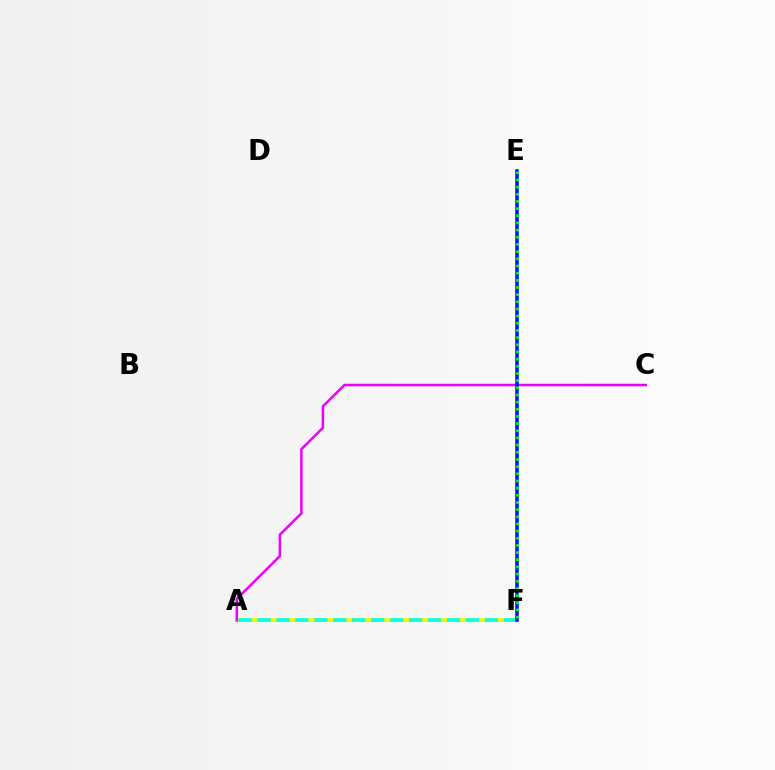{('A', 'F'): [{'color': '#ff0000', 'line_style': 'solid', 'thickness': 2.15}, {'color': '#fcf500', 'line_style': 'solid', 'thickness': 2.79}, {'color': '#00fff6', 'line_style': 'dashed', 'thickness': 2.57}], ('A', 'C'): [{'color': '#ee00ff', 'line_style': 'solid', 'thickness': 1.81}], ('E', 'F'): [{'color': '#0010ff', 'line_style': 'solid', 'thickness': 2.52}, {'color': '#08ff00', 'line_style': 'dotted', 'thickness': 1.95}]}